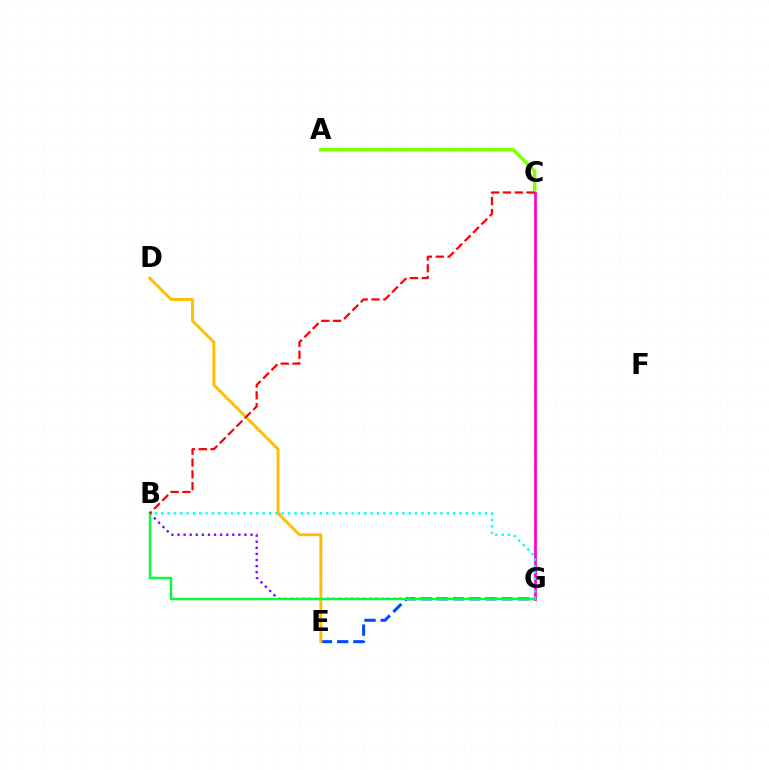{('E', 'G'): [{'color': '#004bff', 'line_style': 'dashed', 'thickness': 2.2}], ('A', 'C'): [{'color': '#84ff00', 'line_style': 'solid', 'thickness': 2.49}], ('B', 'G'): [{'color': '#7200ff', 'line_style': 'dotted', 'thickness': 1.65}, {'color': '#00fff6', 'line_style': 'dotted', 'thickness': 1.72}, {'color': '#00ff39', 'line_style': 'solid', 'thickness': 1.76}], ('C', 'G'): [{'color': '#ff00cf', 'line_style': 'solid', 'thickness': 1.97}], ('D', 'E'): [{'color': '#ffbd00', 'line_style': 'solid', 'thickness': 2.07}], ('B', 'C'): [{'color': '#ff0000', 'line_style': 'dashed', 'thickness': 1.6}]}